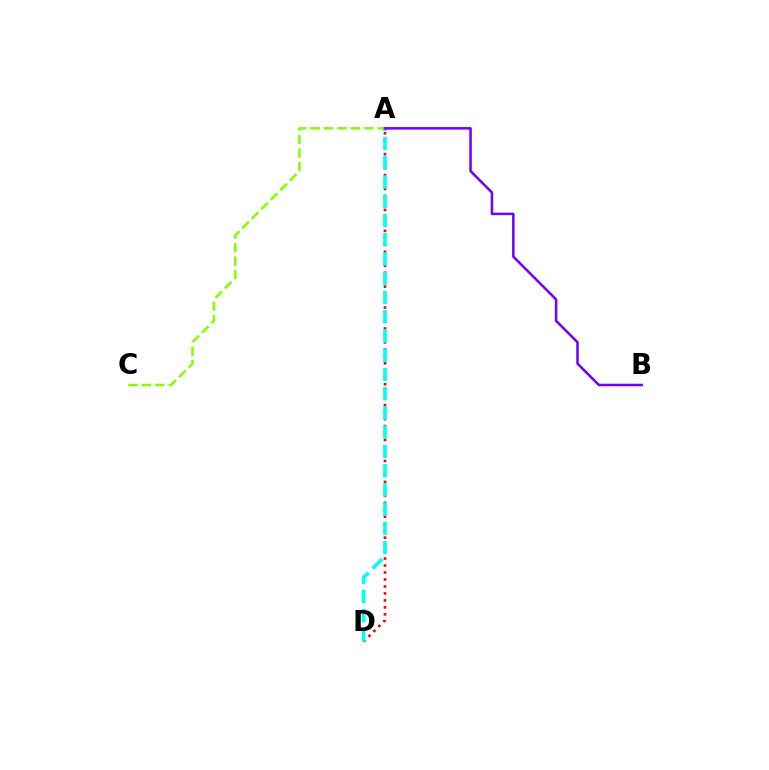{('A', 'C'): [{'color': '#84ff00', 'line_style': 'dashed', 'thickness': 1.83}], ('A', 'D'): [{'color': '#ff0000', 'line_style': 'dotted', 'thickness': 1.89}, {'color': '#00fff6', 'line_style': 'dashed', 'thickness': 2.61}], ('A', 'B'): [{'color': '#7200ff', 'line_style': 'solid', 'thickness': 1.83}]}